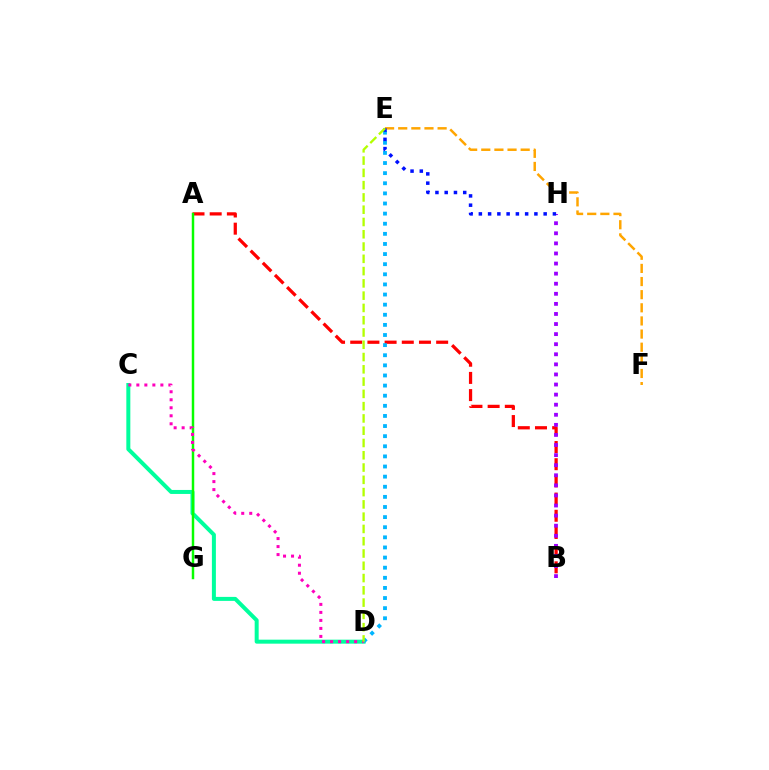{('A', 'B'): [{'color': '#ff0000', 'line_style': 'dashed', 'thickness': 2.33}], ('E', 'F'): [{'color': '#ffa500', 'line_style': 'dashed', 'thickness': 1.78}], ('B', 'H'): [{'color': '#9b00ff', 'line_style': 'dotted', 'thickness': 2.74}], ('C', 'D'): [{'color': '#00ff9d', 'line_style': 'solid', 'thickness': 2.87}, {'color': '#ff00bd', 'line_style': 'dotted', 'thickness': 2.18}], ('A', 'G'): [{'color': '#08ff00', 'line_style': 'solid', 'thickness': 1.78}], ('D', 'E'): [{'color': '#00b5ff', 'line_style': 'dotted', 'thickness': 2.75}, {'color': '#b3ff00', 'line_style': 'dashed', 'thickness': 1.67}], ('E', 'H'): [{'color': '#0010ff', 'line_style': 'dotted', 'thickness': 2.52}]}